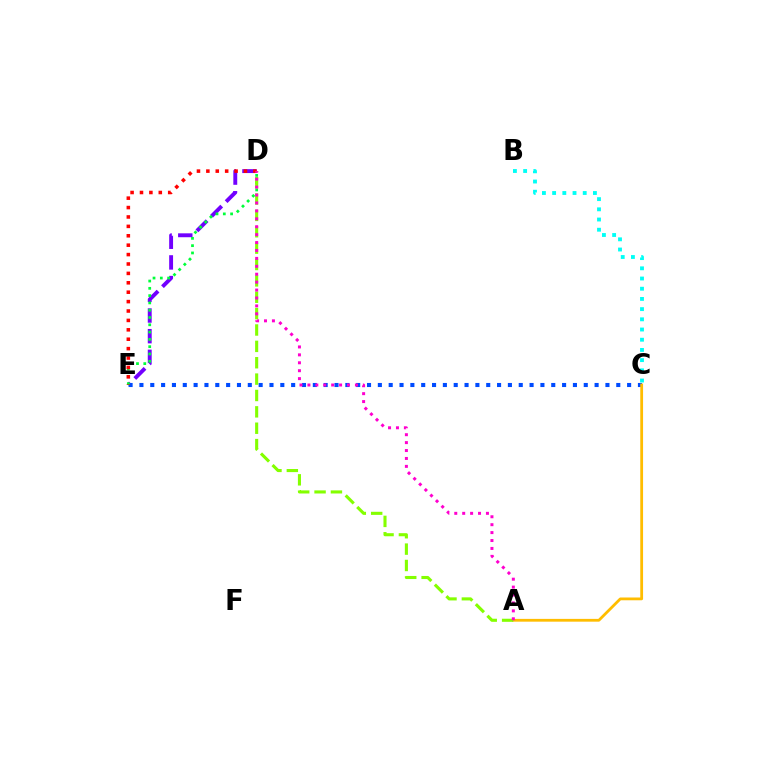{('D', 'E'): [{'color': '#7200ff', 'line_style': 'dashed', 'thickness': 2.81}, {'color': '#00ff39', 'line_style': 'dotted', 'thickness': 1.98}, {'color': '#ff0000', 'line_style': 'dotted', 'thickness': 2.56}], ('C', 'E'): [{'color': '#004bff', 'line_style': 'dotted', 'thickness': 2.94}], ('B', 'C'): [{'color': '#00fff6', 'line_style': 'dotted', 'thickness': 2.77}], ('A', 'C'): [{'color': '#ffbd00', 'line_style': 'solid', 'thickness': 2.01}], ('A', 'D'): [{'color': '#84ff00', 'line_style': 'dashed', 'thickness': 2.22}, {'color': '#ff00cf', 'line_style': 'dotted', 'thickness': 2.15}]}